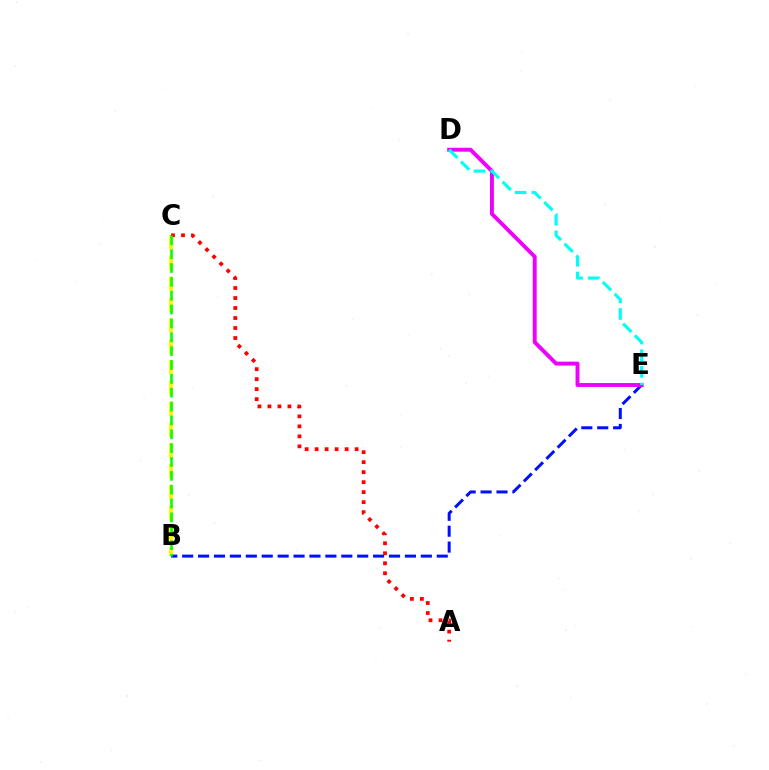{('B', 'C'): [{'color': '#fcf500', 'line_style': 'dashed', 'thickness': 2.83}, {'color': '#08ff00', 'line_style': 'dashed', 'thickness': 1.88}], ('B', 'E'): [{'color': '#0010ff', 'line_style': 'dashed', 'thickness': 2.16}], ('D', 'E'): [{'color': '#ee00ff', 'line_style': 'solid', 'thickness': 2.81}, {'color': '#00fff6', 'line_style': 'dashed', 'thickness': 2.27}], ('A', 'C'): [{'color': '#ff0000', 'line_style': 'dotted', 'thickness': 2.72}]}